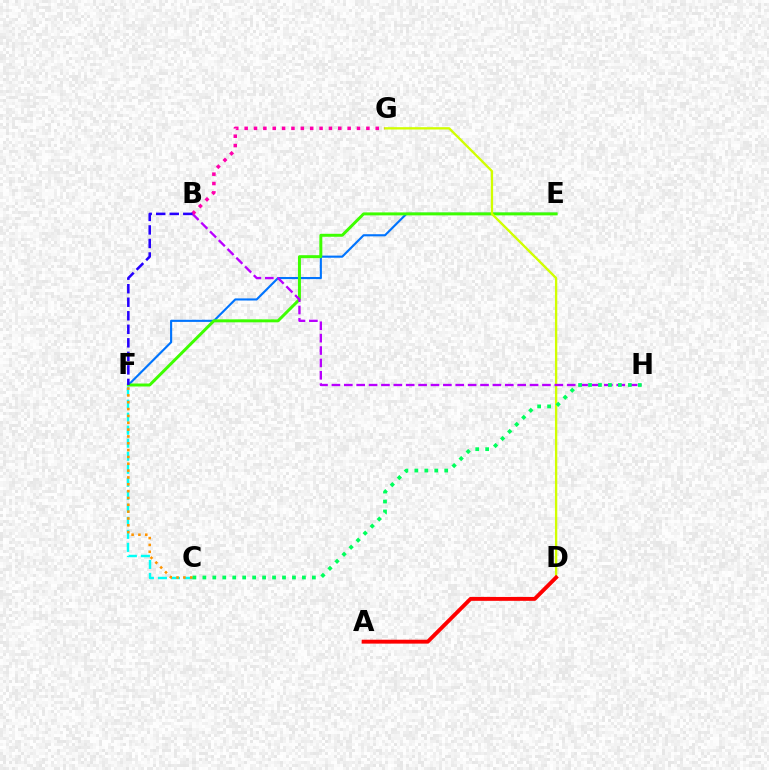{('E', 'F'): [{'color': '#0074ff', 'line_style': 'solid', 'thickness': 1.54}, {'color': '#3dff00', 'line_style': 'solid', 'thickness': 2.14}], ('C', 'F'): [{'color': '#00fff6', 'line_style': 'dashed', 'thickness': 1.77}, {'color': '#ff9400', 'line_style': 'dotted', 'thickness': 1.86}], ('D', 'G'): [{'color': '#d1ff00', 'line_style': 'solid', 'thickness': 1.67}], ('B', 'H'): [{'color': '#b900ff', 'line_style': 'dashed', 'thickness': 1.68}], ('B', 'G'): [{'color': '#ff00ac', 'line_style': 'dotted', 'thickness': 2.54}], ('A', 'D'): [{'color': '#ff0000', 'line_style': 'solid', 'thickness': 2.8}], ('C', 'H'): [{'color': '#00ff5c', 'line_style': 'dotted', 'thickness': 2.71}], ('B', 'F'): [{'color': '#2500ff', 'line_style': 'dashed', 'thickness': 1.84}]}